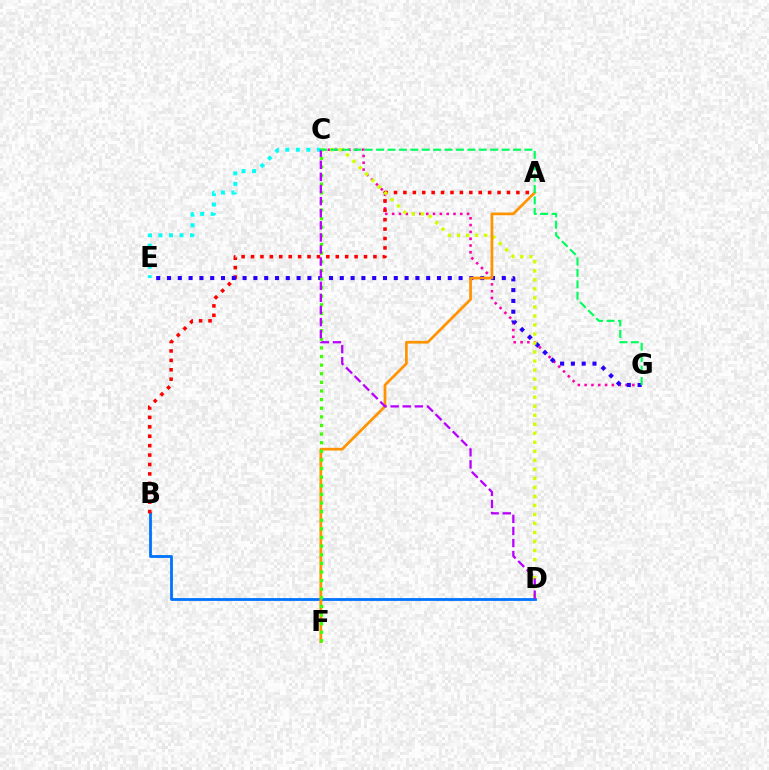{('C', 'G'): [{'color': '#ff00ac', 'line_style': 'dotted', 'thickness': 1.85}, {'color': '#00ff5c', 'line_style': 'dashed', 'thickness': 1.55}], ('B', 'D'): [{'color': '#0074ff', 'line_style': 'solid', 'thickness': 2.02}], ('C', 'E'): [{'color': '#00fff6', 'line_style': 'dotted', 'thickness': 2.86}], ('A', 'B'): [{'color': '#ff0000', 'line_style': 'dotted', 'thickness': 2.56}], ('E', 'G'): [{'color': '#2500ff', 'line_style': 'dotted', 'thickness': 2.93}], ('C', 'D'): [{'color': '#d1ff00', 'line_style': 'dotted', 'thickness': 2.45}, {'color': '#b900ff', 'line_style': 'dashed', 'thickness': 1.64}], ('A', 'F'): [{'color': '#ff9400', 'line_style': 'solid', 'thickness': 1.96}], ('C', 'F'): [{'color': '#3dff00', 'line_style': 'dotted', 'thickness': 2.34}]}